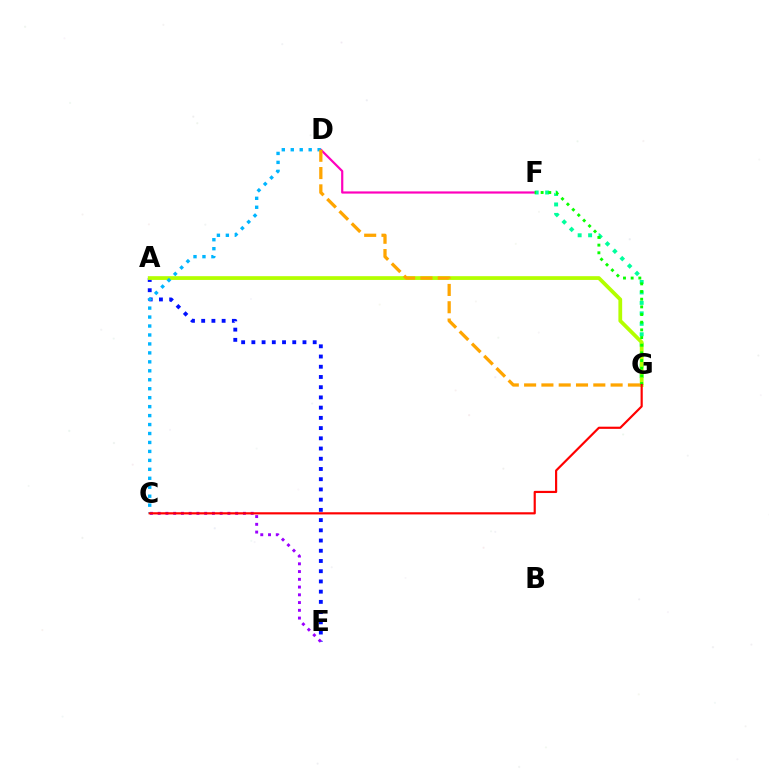{('A', 'E'): [{'color': '#0010ff', 'line_style': 'dotted', 'thickness': 2.78}], ('D', 'F'): [{'color': '#ff00bd', 'line_style': 'solid', 'thickness': 1.58}], ('F', 'G'): [{'color': '#00ff9d', 'line_style': 'dotted', 'thickness': 2.84}, {'color': '#08ff00', 'line_style': 'dotted', 'thickness': 2.08}], ('A', 'G'): [{'color': '#b3ff00', 'line_style': 'solid', 'thickness': 2.71}], ('C', 'E'): [{'color': '#9b00ff', 'line_style': 'dotted', 'thickness': 2.11}], ('C', 'D'): [{'color': '#00b5ff', 'line_style': 'dotted', 'thickness': 2.43}], ('D', 'G'): [{'color': '#ffa500', 'line_style': 'dashed', 'thickness': 2.35}], ('C', 'G'): [{'color': '#ff0000', 'line_style': 'solid', 'thickness': 1.56}]}